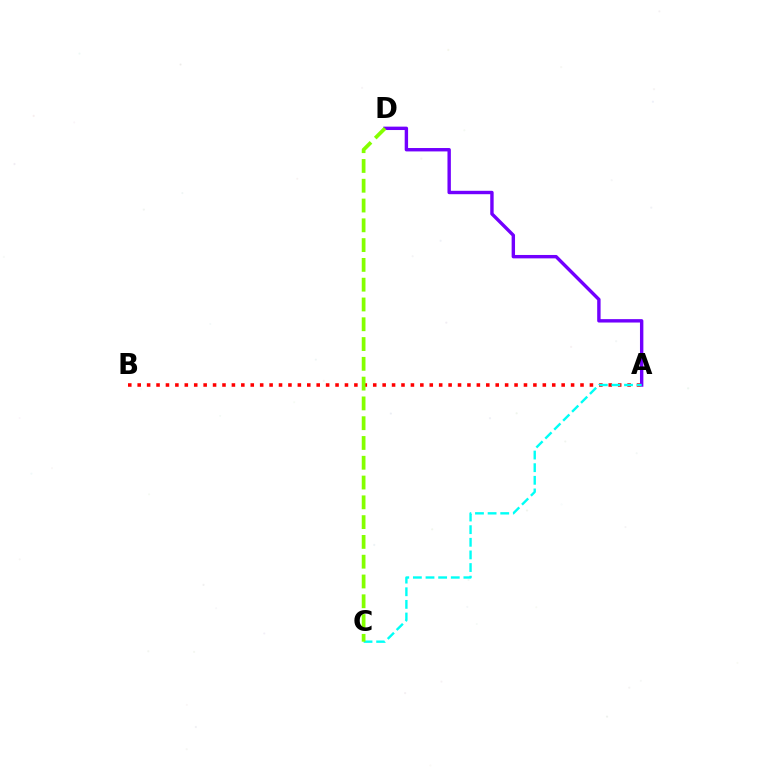{('A', 'D'): [{'color': '#7200ff', 'line_style': 'solid', 'thickness': 2.45}], ('A', 'B'): [{'color': '#ff0000', 'line_style': 'dotted', 'thickness': 2.56}], ('A', 'C'): [{'color': '#00fff6', 'line_style': 'dashed', 'thickness': 1.72}], ('C', 'D'): [{'color': '#84ff00', 'line_style': 'dashed', 'thickness': 2.69}]}